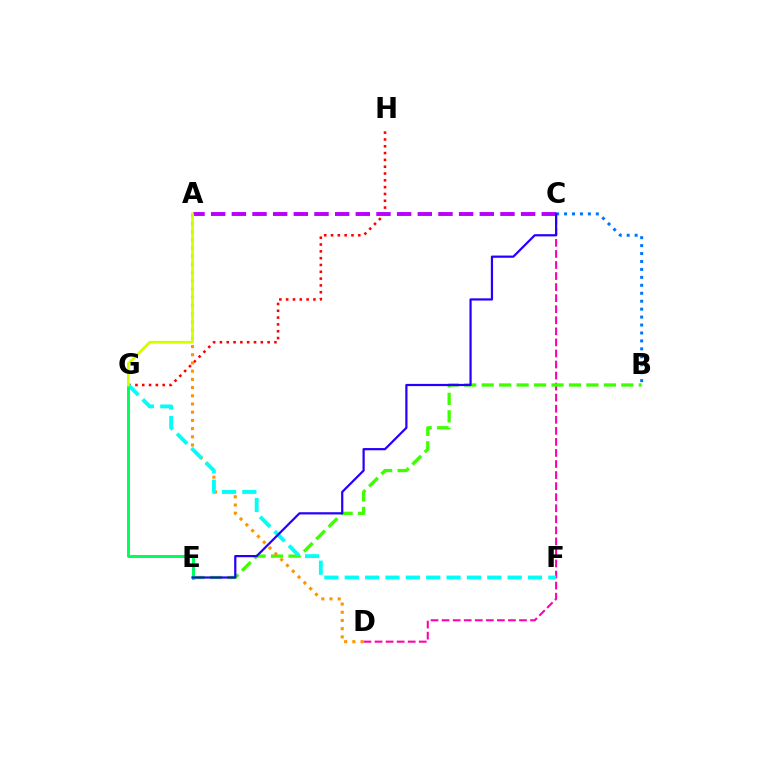{('G', 'H'): [{'color': '#ff0000', 'line_style': 'dotted', 'thickness': 1.85}], ('C', 'D'): [{'color': '#ff00ac', 'line_style': 'dashed', 'thickness': 1.5}], ('B', 'C'): [{'color': '#0074ff', 'line_style': 'dotted', 'thickness': 2.16}], ('B', 'E'): [{'color': '#3dff00', 'line_style': 'dashed', 'thickness': 2.37}], ('A', 'C'): [{'color': '#b900ff', 'line_style': 'dashed', 'thickness': 2.81}], ('A', 'D'): [{'color': '#ff9400', 'line_style': 'dotted', 'thickness': 2.23}], ('F', 'G'): [{'color': '#00fff6', 'line_style': 'dashed', 'thickness': 2.77}], ('E', 'G'): [{'color': '#00ff5c', 'line_style': 'solid', 'thickness': 2.14}], ('C', 'E'): [{'color': '#2500ff', 'line_style': 'solid', 'thickness': 1.59}], ('A', 'G'): [{'color': '#d1ff00', 'line_style': 'solid', 'thickness': 1.97}]}